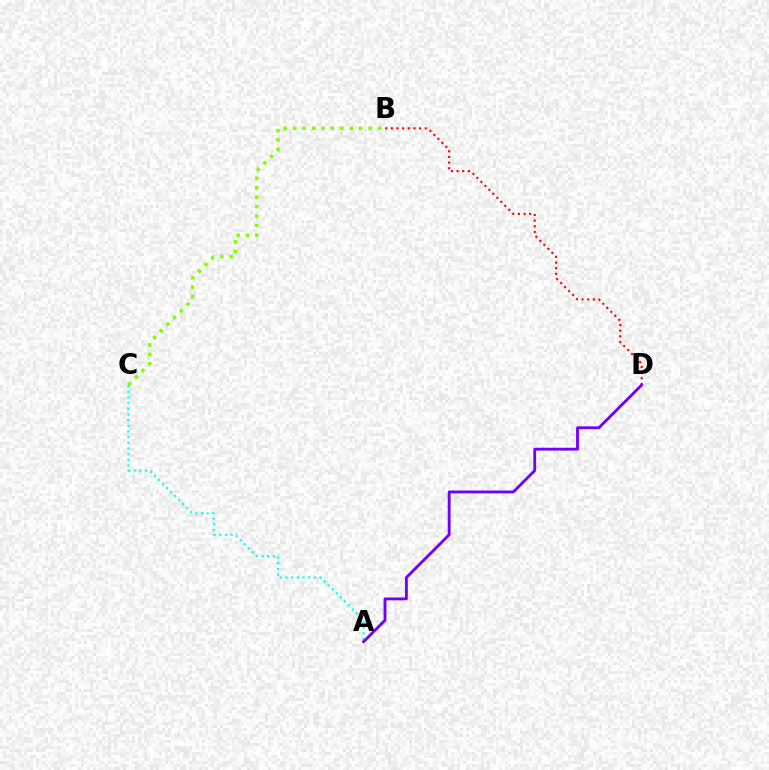{('A', 'C'): [{'color': '#00fff6', 'line_style': 'dotted', 'thickness': 1.54}], ('B', 'D'): [{'color': '#ff0000', 'line_style': 'dotted', 'thickness': 1.53}], ('A', 'D'): [{'color': '#7200ff', 'line_style': 'solid', 'thickness': 2.04}], ('B', 'C'): [{'color': '#84ff00', 'line_style': 'dotted', 'thickness': 2.56}]}